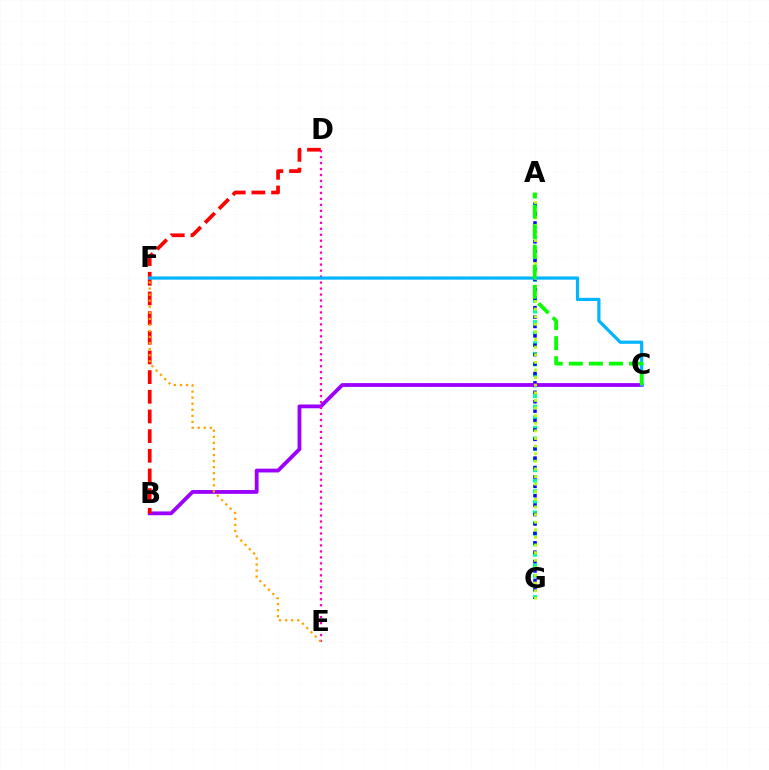{('A', 'G'): [{'color': '#00ff9d', 'line_style': 'dotted', 'thickness': 2.87}, {'color': '#0010ff', 'line_style': 'dotted', 'thickness': 2.56}, {'color': '#b3ff00', 'line_style': 'dotted', 'thickness': 2.07}], ('B', 'C'): [{'color': '#9b00ff', 'line_style': 'solid', 'thickness': 2.74}], ('B', 'D'): [{'color': '#ff0000', 'line_style': 'dashed', 'thickness': 2.67}], ('D', 'E'): [{'color': '#ff00bd', 'line_style': 'dotted', 'thickness': 1.62}], ('E', 'F'): [{'color': '#ffa500', 'line_style': 'dotted', 'thickness': 1.65}], ('C', 'F'): [{'color': '#00b5ff', 'line_style': 'solid', 'thickness': 2.3}], ('A', 'C'): [{'color': '#08ff00', 'line_style': 'dashed', 'thickness': 2.73}]}